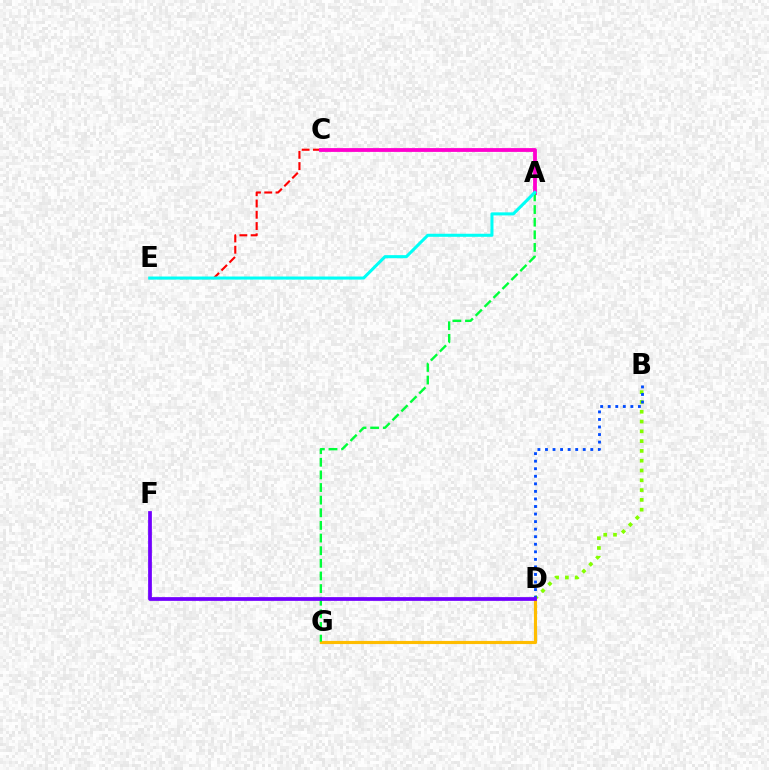{('C', 'E'): [{'color': '#ff0000', 'line_style': 'dashed', 'thickness': 1.53}], ('A', 'C'): [{'color': '#ff00cf', 'line_style': 'solid', 'thickness': 2.74}], ('B', 'D'): [{'color': '#84ff00', 'line_style': 'dotted', 'thickness': 2.66}, {'color': '#004bff', 'line_style': 'dotted', 'thickness': 2.05}], ('D', 'G'): [{'color': '#ffbd00', 'line_style': 'solid', 'thickness': 2.25}], ('A', 'G'): [{'color': '#00ff39', 'line_style': 'dashed', 'thickness': 1.72}], ('D', 'F'): [{'color': '#7200ff', 'line_style': 'solid', 'thickness': 2.7}], ('A', 'E'): [{'color': '#00fff6', 'line_style': 'solid', 'thickness': 2.2}]}